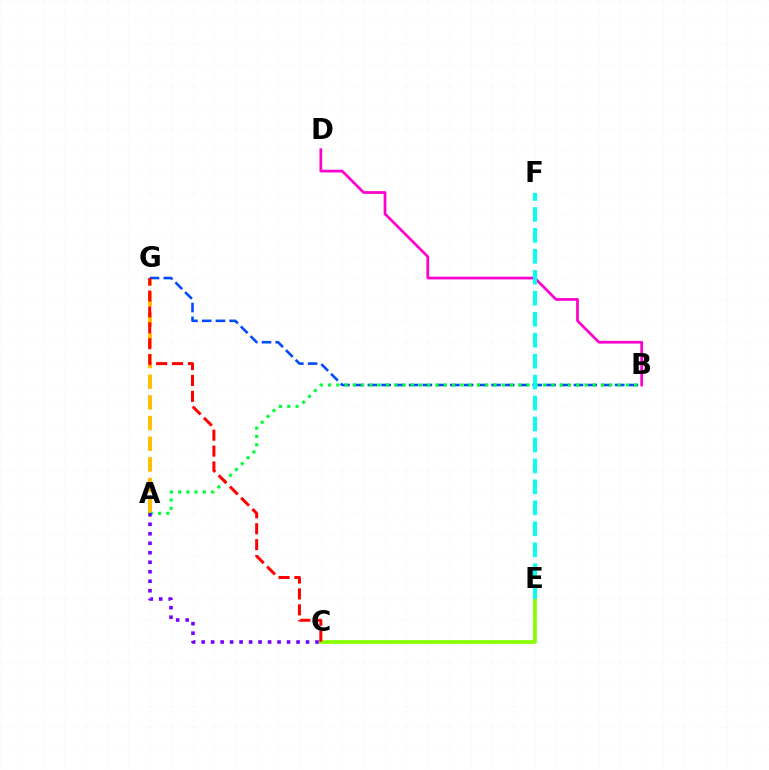{('A', 'G'): [{'color': '#ffbd00', 'line_style': 'dashed', 'thickness': 2.81}], ('B', 'G'): [{'color': '#004bff', 'line_style': 'dashed', 'thickness': 1.87}], ('C', 'E'): [{'color': '#84ff00', 'line_style': 'solid', 'thickness': 2.62}], ('A', 'B'): [{'color': '#00ff39', 'line_style': 'dotted', 'thickness': 2.25}], ('A', 'C'): [{'color': '#7200ff', 'line_style': 'dotted', 'thickness': 2.58}], ('B', 'D'): [{'color': '#ff00cf', 'line_style': 'solid', 'thickness': 1.96}], ('C', 'G'): [{'color': '#ff0000', 'line_style': 'dashed', 'thickness': 2.16}], ('E', 'F'): [{'color': '#00fff6', 'line_style': 'dashed', 'thickness': 2.85}]}